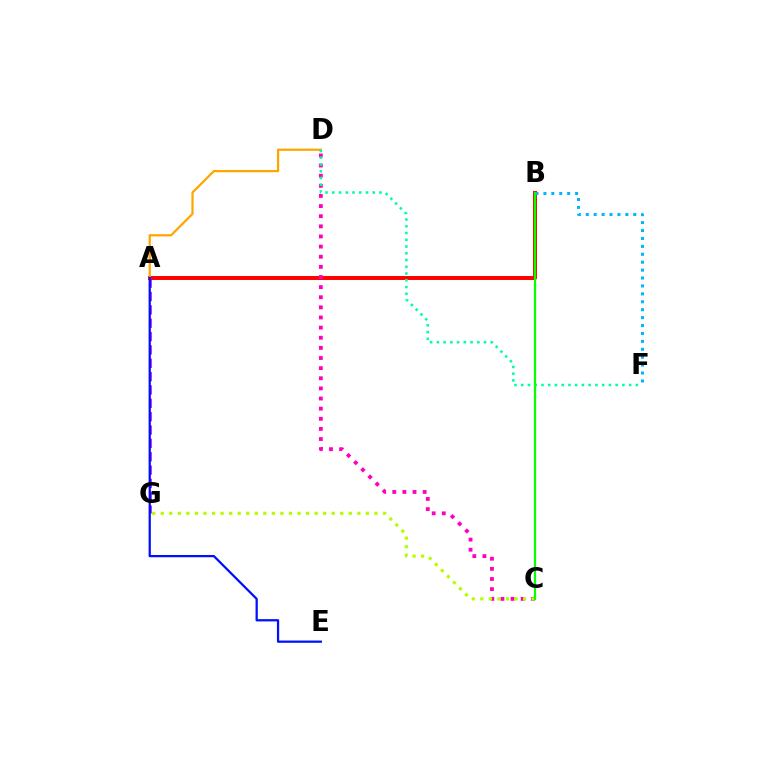{('A', 'B'): [{'color': '#ff0000', 'line_style': 'solid', 'thickness': 2.85}], ('A', 'G'): [{'color': '#9b00ff', 'line_style': 'dashed', 'thickness': 1.81}], ('C', 'D'): [{'color': '#ff00bd', 'line_style': 'dotted', 'thickness': 2.75}], ('B', 'F'): [{'color': '#00b5ff', 'line_style': 'dotted', 'thickness': 2.15}], ('A', 'D'): [{'color': '#ffa500', 'line_style': 'solid', 'thickness': 1.61}], ('C', 'G'): [{'color': '#b3ff00', 'line_style': 'dotted', 'thickness': 2.32}], ('D', 'F'): [{'color': '#00ff9d', 'line_style': 'dotted', 'thickness': 1.83}], ('B', 'C'): [{'color': '#08ff00', 'line_style': 'solid', 'thickness': 1.61}], ('A', 'E'): [{'color': '#0010ff', 'line_style': 'solid', 'thickness': 1.63}]}